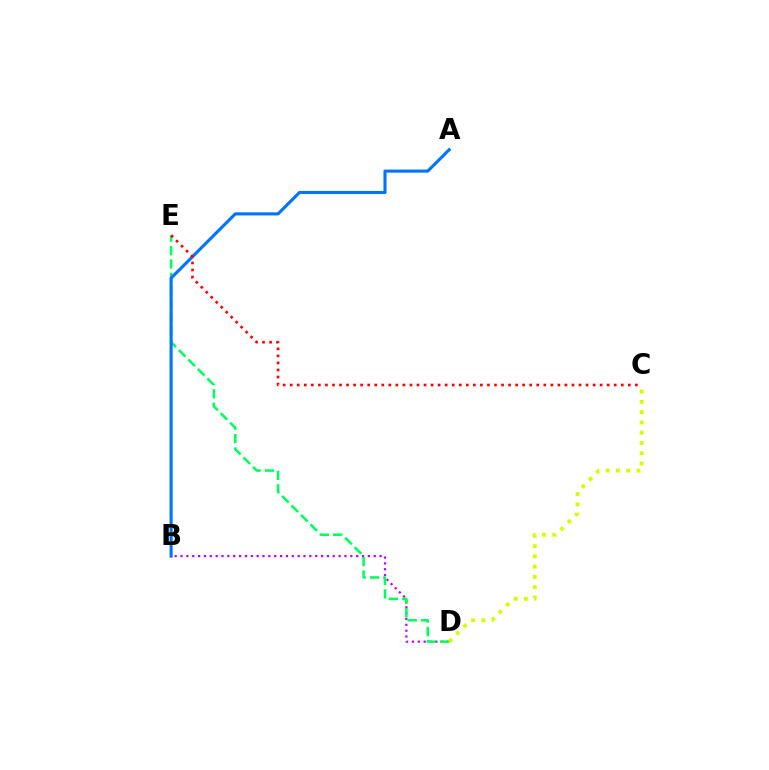{('B', 'D'): [{'color': '#b900ff', 'line_style': 'dotted', 'thickness': 1.59}], ('D', 'E'): [{'color': '#00ff5c', 'line_style': 'dashed', 'thickness': 1.82}], ('A', 'B'): [{'color': '#0074ff', 'line_style': 'solid', 'thickness': 2.23}], ('C', 'E'): [{'color': '#ff0000', 'line_style': 'dotted', 'thickness': 1.91}], ('C', 'D'): [{'color': '#d1ff00', 'line_style': 'dotted', 'thickness': 2.79}]}